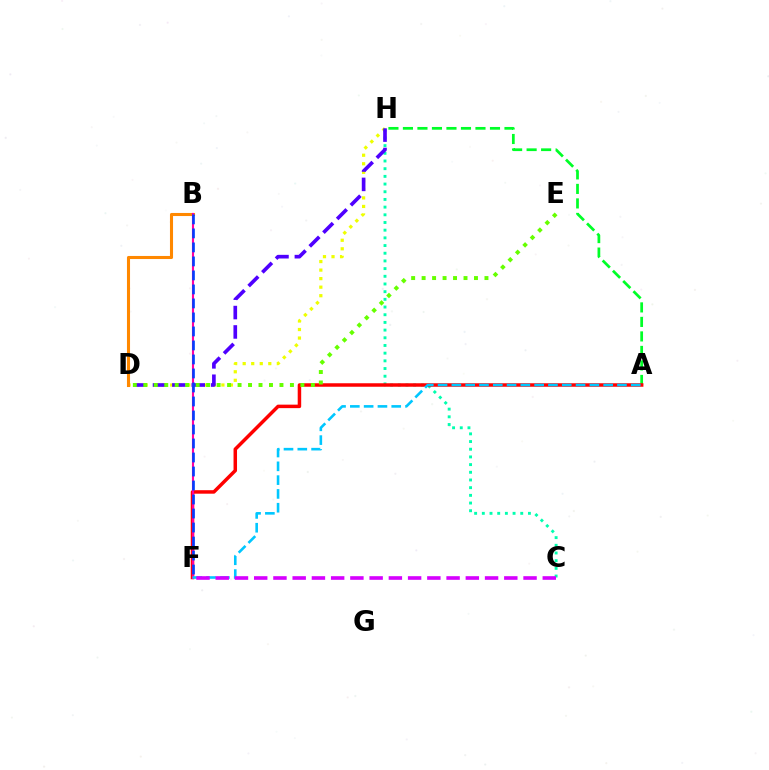{('A', 'H'): [{'color': '#00ff27', 'line_style': 'dashed', 'thickness': 1.97}], ('D', 'H'): [{'color': '#eeff00', 'line_style': 'dotted', 'thickness': 2.32}, {'color': '#4f00ff', 'line_style': 'dashed', 'thickness': 2.63}], ('B', 'D'): [{'color': '#ff8800', 'line_style': 'solid', 'thickness': 2.21}], ('C', 'H'): [{'color': '#00ffaf', 'line_style': 'dotted', 'thickness': 2.09}], ('A', 'F'): [{'color': '#ff0000', 'line_style': 'solid', 'thickness': 2.51}, {'color': '#00c7ff', 'line_style': 'dashed', 'thickness': 1.87}], ('B', 'F'): [{'color': '#ff00a0', 'line_style': 'solid', 'thickness': 1.53}, {'color': '#003fff', 'line_style': 'dashed', 'thickness': 1.9}], ('D', 'E'): [{'color': '#66ff00', 'line_style': 'dotted', 'thickness': 2.85}], ('C', 'F'): [{'color': '#d600ff', 'line_style': 'dashed', 'thickness': 2.61}]}